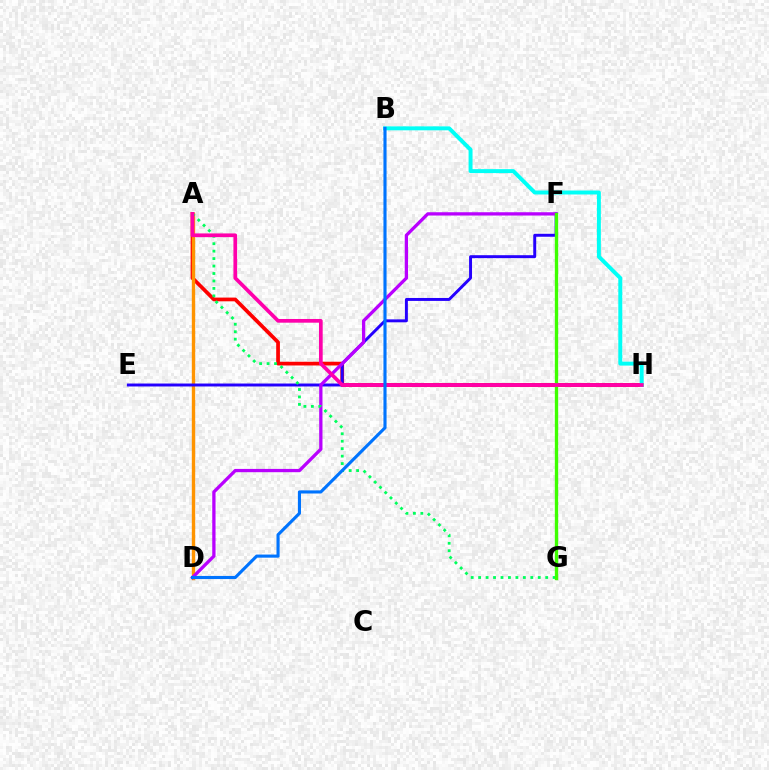{('F', 'G'): [{'color': '#d1ff00', 'line_style': 'solid', 'thickness': 2.12}, {'color': '#3dff00', 'line_style': 'solid', 'thickness': 2.4}], ('A', 'H'): [{'color': '#ff0000', 'line_style': 'solid', 'thickness': 2.68}, {'color': '#ff00ac', 'line_style': 'solid', 'thickness': 2.67}], ('B', 'H'): [{'color': '#00fff6', 'line_style': 'solid', 'thickness': 2.85}], ('A', 'D'): [{'color': '#ff9400', 'line_style': 'solid', 'thickness': 2.43}], ('E', 'F'): [{'color': '#2500ff', 'line_style': 'solid', 'thickness': 2.12}], ('D', 'F'): [{'color': '#b900ff', 'line_style': 'solid', 'thickness': 2.37}], ('A', 'G'): [{'color': '#00ff5c', 'line_style': 'dotted', 'thickness': 2.02}], ('B', 'D'): [{'color': '#0074ff', 'line_style': 'solid', 'thickness': 2.24}]}